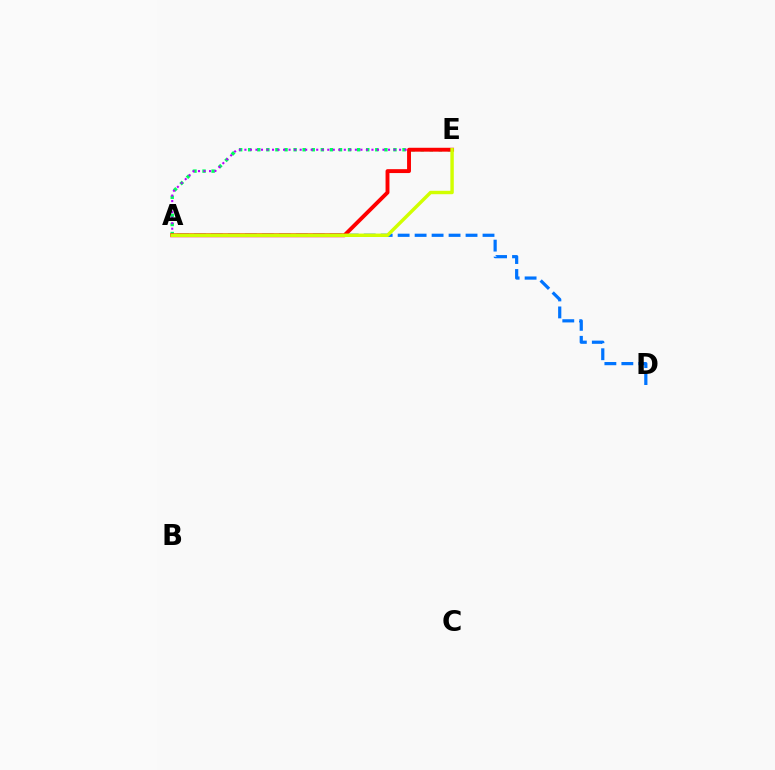{('A', 'D'): [{'color': '#0074ff', 'line_style': 'dashed', 'thickness': 2.31}], ('A', 'E'): [{'color': '#00ff5c', 'line_style': 'dotted', 'thickness': 2.47}, {'color': '#b900ff', 'line_style': 'dotted', 'thickness': 1.5}, {'color': '#ff0000', 'line_style': 'solid', 'thickness': 2.8}, {'color': '#d1ff00', 'line_style': 'solid', 'thickness': 2.46}]}